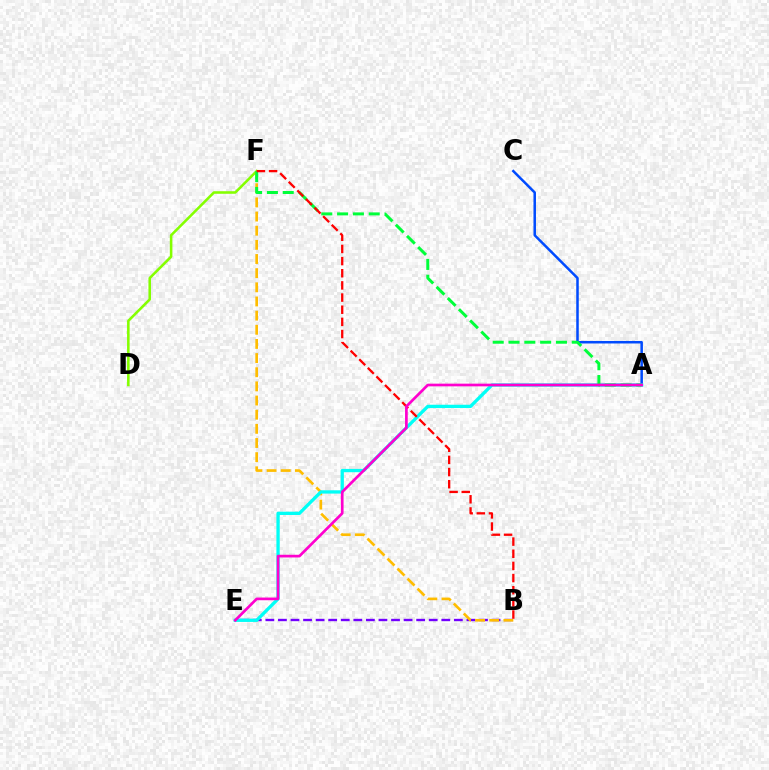{('A', 'C'): [{'color': '#004bff', 'line_style': 'solid', 'thickness': 1.81}], ('D', 'F'): [{'color': '#84ff00', 'line_style': 'solid', 'thickness': 1.85}], ('B', 'E'): [{'color': '#7200ff', 'line_style': 'dashed', 'thickness': 1.71}], ('B', 'F'): [{'color': '#ffbd00', 'line_style': 'dashed', 'thickness': 1.92}, {'color': '#ff0000', 'line_style': 'dashed', 'thickness': 1.65}], ('A', 'E'): [{'color': '#00fff6', 'line_style': 'solid', 'thickness': 2.38}, {'color': '#ff00cf', 'line_style': 'solid', 'thickness': 1.94}], ('A', 'F'): [{'color': '#00ff39', 'line_style': 'dashed', 'thickness': 2.15}]}